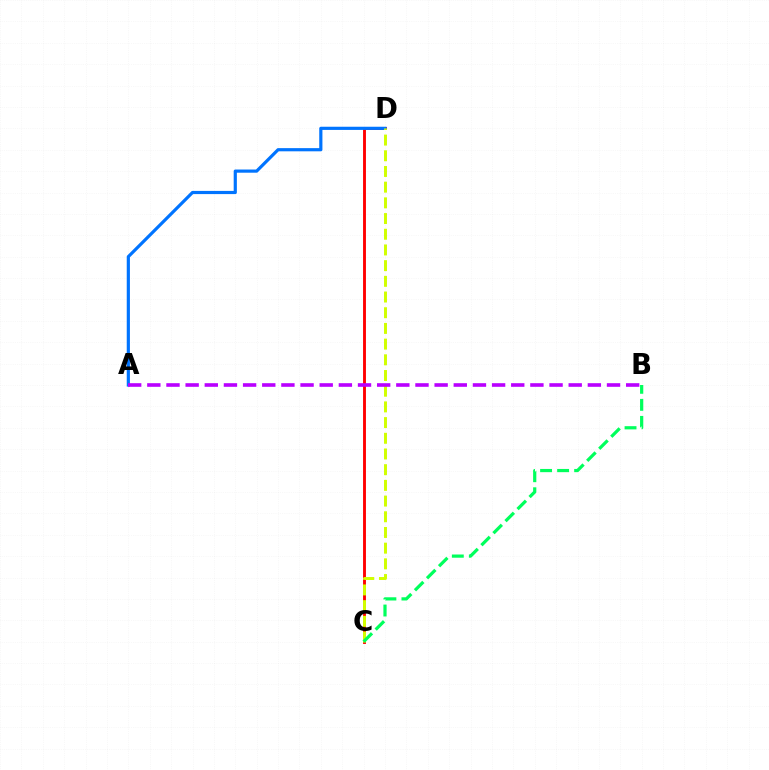{('C', 'D'): [{'color': '#ff0000', 'line_style': 'solid', 'thickness': 2.07}, {'color': '#d1ff00', 'line_style': 'dashed', 'thickness': 2.13}], ('A', 'D'): [{'color': '#0074ff', 'line_style': 'solid', 'thickness': 2.29}], ('A', 'B'): [{'color': '#b900ff', 'line_style': 'dashed', 'thickness': 2.6}], ('B', 'C'): [{'color': '#00ff5c', 'line_style': 'dashed', 'thickness': 2.31}]}